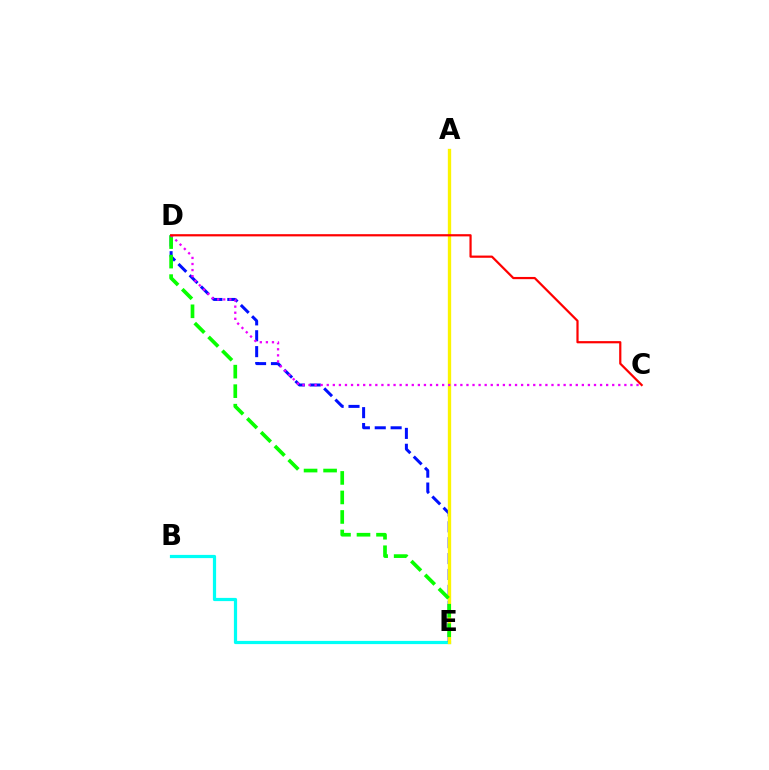{('B', 'E'): [{'color': '#00fff6', 'line_style': 'solid', 'thickness': 2.31}], ('D', 'E'): [{'color': '#0010ff', 'line_style': 'dashed', 'thickness': 2.16}, {'color': '#08ff00', 'line_style': 'dashed', 'thickness': 2.65}], ('A', 'E'): [{'color': '#fcf500', 'line_style': 'solid', 'thickness': 2.4}], ('C', 'D'): [{'color': '#ee00ff', 'line_style': 'dotted', 'thickness': 1.65}, {'color': '#ff0000', 'line_style': 'solid', 'thickness': 1.59}]}